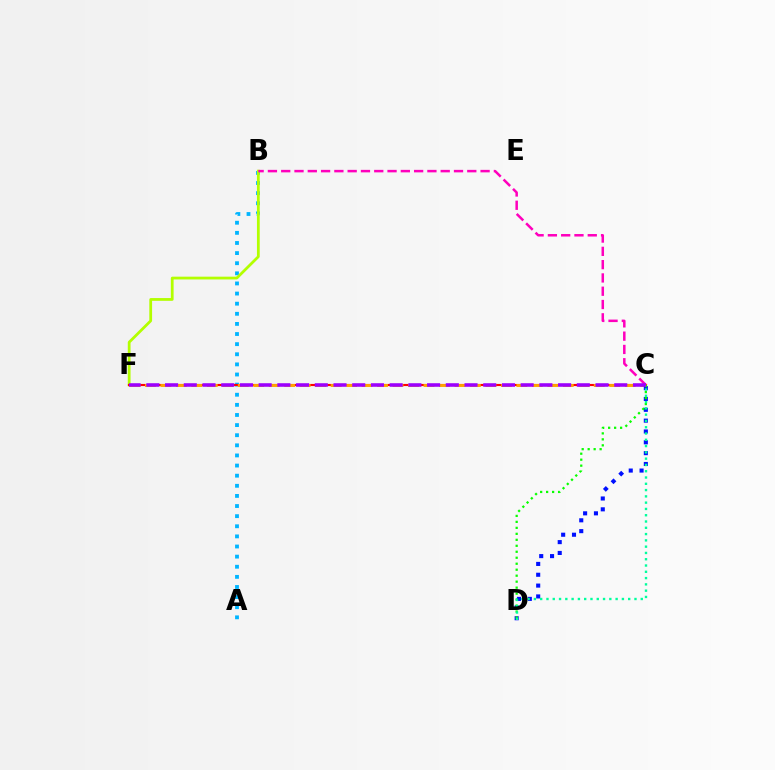{('A', 'B'): [{'color': '#00b5ff', 'line_style': 'dotted', 'thickness': 2.75}], ('B', 'F'): [{'color': '#b3ff00', 'line_style': 'solid', 'thickness': 1.99}], ('B', 'C'): [{'color': '#ff00bd', 'line_style': 'dashed', 'thickness': 1.81}], ('C', 'F'): [{'color': '#ff0000', 'line_style': 'solid', 'thickness': 1.54}, {'color': '#ffa500', 'line_style': 'dashed', 'thickness': 2.1}, {'color': '#9b00ff', 'line_style': 'dashed', 'thickness': 2.54}], ('C', 'D'): [{'color': '#0010ff', 'line_style': 'dotted', 'thickness': 2.94}, {'color': '#08ff00', 'line_style': 'dotted', 'thickness': 1.62}, {'color': '#00ff9d', 'line_style': 'dotted', 'thickness': 1.71}]}